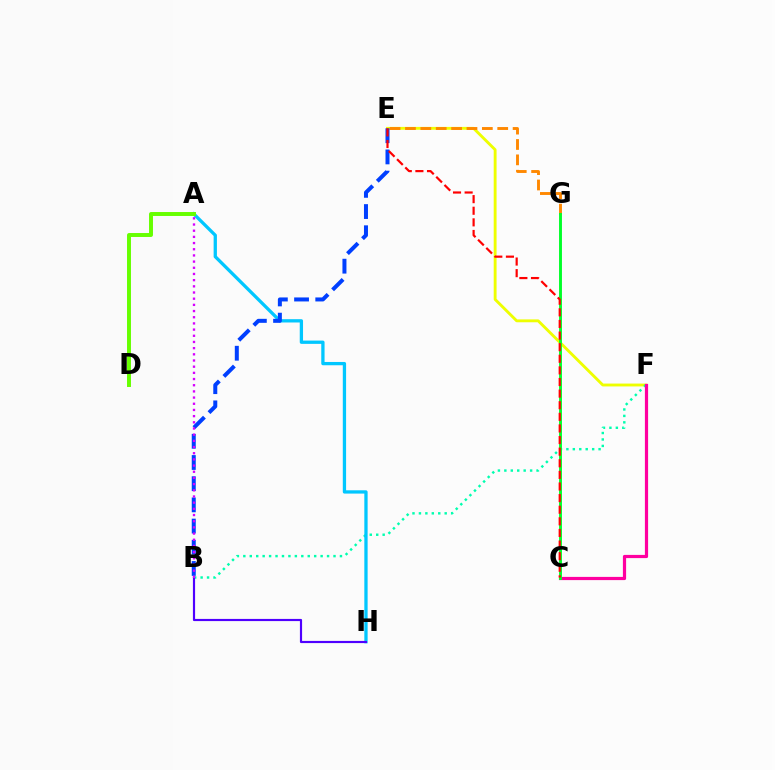{('E', 'F'): [{'color': '#eeff00', 'line_style': 'solid', 'thickness': 2.06}], ('E', 'G'): [{'color': '#ff8800', 'line_style': 'dashed', 'thickness': 2.09}], ('B', 'F'): [{'color': '#00ffaf', 'line_style': 'dotted', 'thickness': 1.75}], ('A', 'H'): [{'color': '#00c7ff', 'line_style': 'solid', 'thickness': 2.37}], ('B', 'E'): [{'color': '#003fff', 'line_style': 'dashed', 'thickness': 2.88}], ('C', 'F'): [{'color': '#ff00a0', 'line_style': 'solid', 'thickness': 2.3}], ('C', 'G'): [{'color': '#00ff27', 'line_style': 'solid', 'thickness': 2.08}], ('A', 'D'): [{'color': '#66ff00', 'line_style': 'solid', 'thickness': 2.84}], ('B', 'H'): [{'color': '#4f00ff', 'line_style': 'solid', 'thickness': 1.57}], ('C', 'E'): [{'color': '#ff0000', 'line_style': 'dashed', 'thickness': 1.58}], ('A', 'B'): [{'color': '#d600ff', 'line_style': 'dotted', 'thickness': 1.68}]}